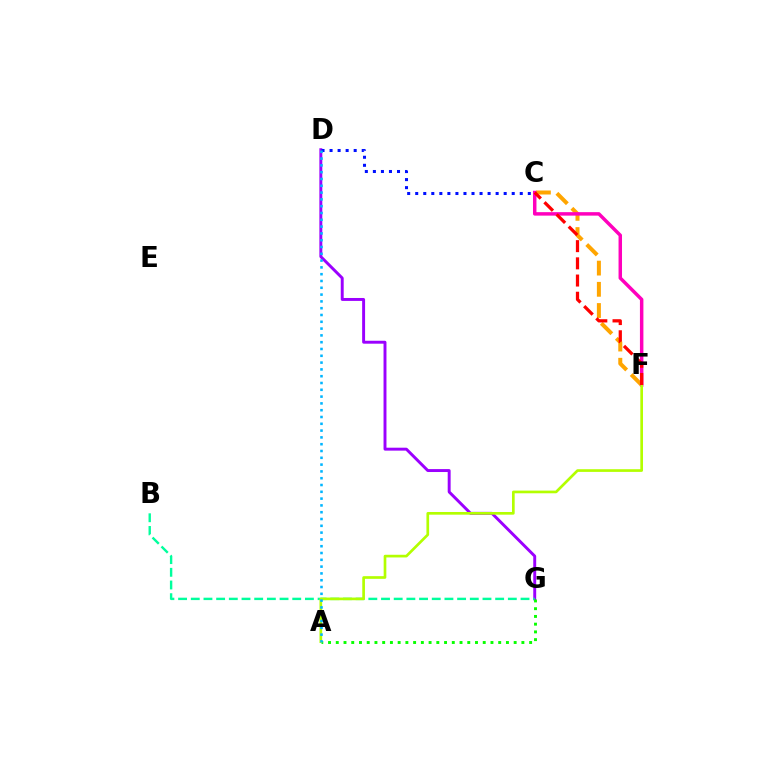{('C', 'F'): [{'color': '#ffa500', 'line_style': 'dashed', 'thickness': 2.88}, {'color': '#ff00bd', 'line_style': 'solid', 'thickness': 2.5}, {'color': '#ff0000', 'line_style': 'dashed', 'thickness': 2.34}], ('D', 'G'): [{'color': '#9b00ff', 'line_style': 'solid', 'thickness': 2.11}], ('C', 'D'): [{'color': '#0010ff', 'line_style': 'dotted', 'thickness': 2.18}], ('B', 'G'): [{'color': '#00ff9d', 'line_style': 'dashed', 'thickness': 1.72}], ('A', 'G'): [{'color': '#08ff00', 'line_style': 'dotted', 'thickness': 2.1}], ('A', 'F'): [{'color': '#b3ff00', 'line_style': 'solid', 'thickness': 1.93}], ('A', 'D'): [{'color': '#00b5ff', 'line_style': 'dotted', 'thickness': 1.85}]}